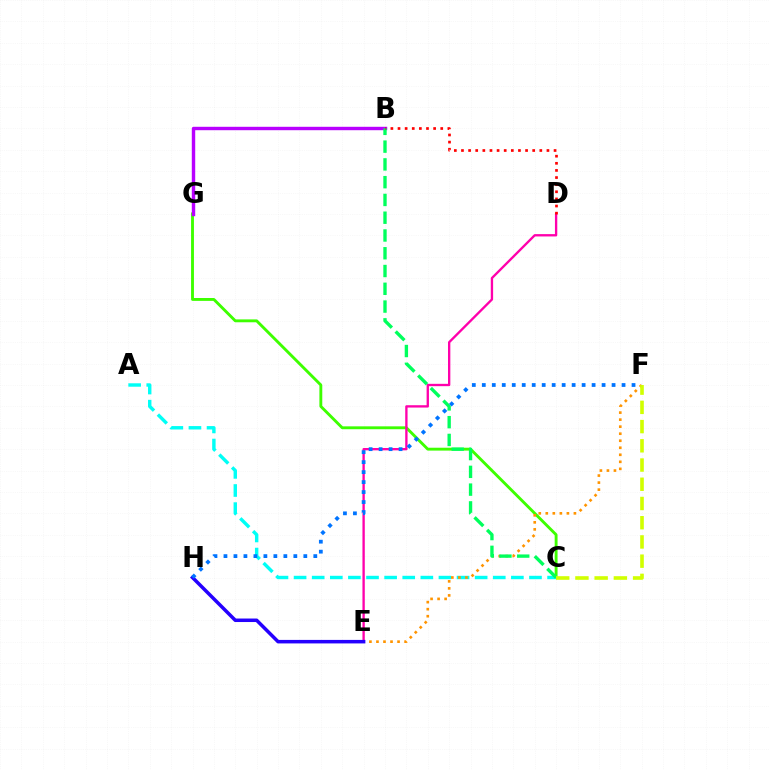{('C', 'G'): [{'color': '#3dff00', 'line_style': 'solid', 'thickness': 2.07}], ('A', 'C'): [{'color': '#00fff6', 'line_style': 'dashed', 'thickness': 2.46}], ('B', 'G'): [{'color': '#b900ff', 'line_style': 'solid', 'thickness': 2.46}], ('E', 'F'): [{'color': '#ff9400', 'line_style': 'dotted', 'thickness': 1.91}], ('D', 'E'): [{'color': '#ff00ac', 'line_style': 'solid', 'thickness': 1.68}], ('B', 'C'): [{'color': '#00ff5c', 'line_style': 'dashed', 'thickness': 2.41}], ('C', 'F'): [{'color': '#d1ff00', 'line_style': 'dashed', 'thickness': 2.61}], ('E', 'H'): [{'color': '#2500ff', 'line_style': 'solid', 'thickness': 2.53}], ('F', 'H'): [{'color': '#0074ff', 'line_style': 'dotted', 'thickness': 2.71}], ('B', 'D'): [{'color': '#ff0000', 'line_style': 'dotted', 'thickness': 1.94}]}